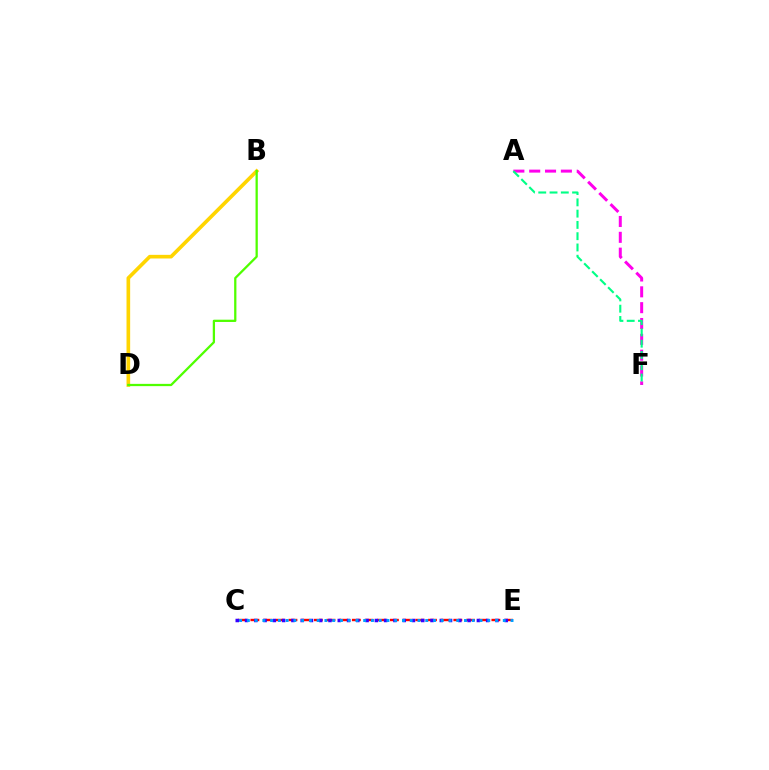{('A', 'F'): [{'color': '#ff00ed', 'line_style': 'dashed', 'thickness': 2.15}, {'color': '#00ff86', 'line_style': 'dashed', 'thickness': 1.53}], ('C', 'E'): [{'color': '#ff0000', 'line_style': 'dashed', 'thickness': 1.72}, {'color': '#3700ff', 'line_style': 'dotted', 'thickness': 2.52}, {'color': '#009eff', 'line_style': 'dotted', 'thickness': 2.11}], ('B', 'D'): [{'color': '#ffd500', 'line_style': 'solid', 'thickness': 2.62}, {'color': '#4fff00', 'line_style': 'solid', 'thickness': 1.63}]}